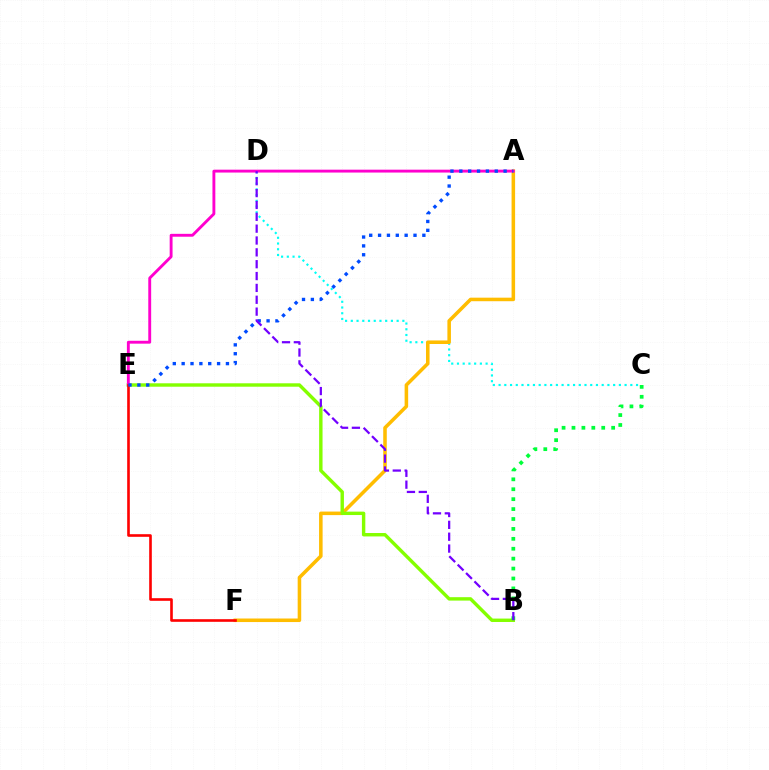{('C', 'D'): [{'color': '#00fff6', 'line_style': 'dotted', 'thickness': 1.56}], ('A', 'F'): [{'color': '#ffbd00', 'line_style': 'solid', 'thickness': 2.55}], ('B', 'E'): [{'color': '#84ff00', 'line_style': 'solid', 'thickness': 2.46}], ('A', 'E'): [{'color': '#ff00cf', 'line_style': 'solid', 'thickness': 2.07}, {'color': '#004bff', 'line_style': 'dotted', 'thickness': 2.41}], ('B', 'C'): [{'color': '#00ff39', 'line_style': 'dotted', 'thickness': 2.69}], ('E', 'F'): [{'color': '#ff0000', 'line_style': 'solid', 'thickness': 1.89}], ('B', 'D'): [{'color': '#7200ff', 'line_style': 'dashed', 'thickness': 1.61}]}